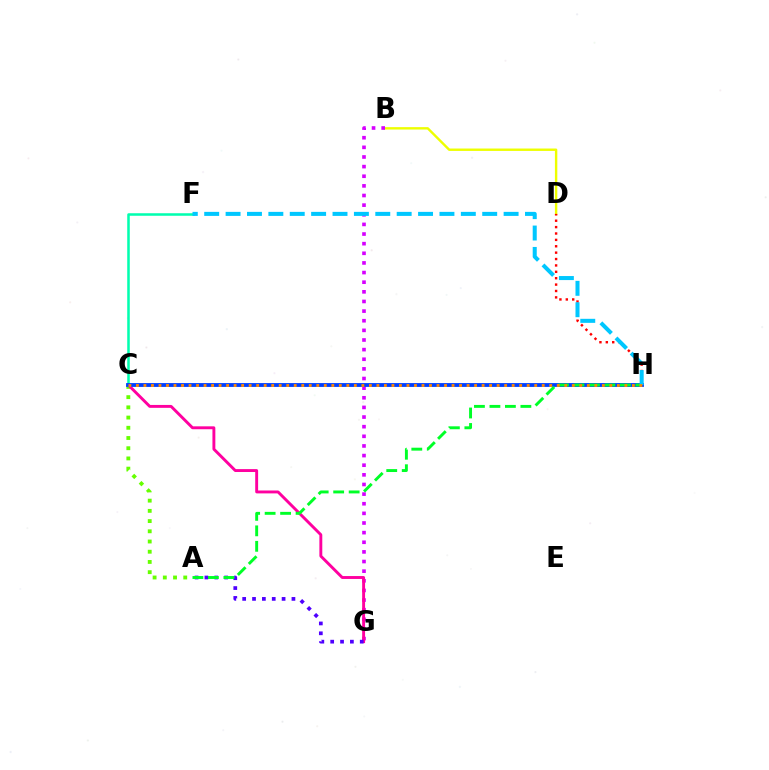{('B', 'D'): [{'color': '#eeff00', 'line_style': 'solid', 'thickness': 1.73}], ('B', 'G'): [{'color': '#d600ff', 'line_style': 'dotted', 'thickness': 2.62}], ('C', 'F'): [{'color': '#00ffaf', 'line_style': 'solid', 'thickness': 1.82}], ('A', 'C'): [{'color': '#66ff00', 'line_style': 'dotted', 'thickness': 2.78}], ('C', 'G'): [{'color': '#ff00a0', 'line_style': 'solid', 'thickness': 2.09}], ('A', 'G'): [{'color': '#4f00ff', 'line_style': 'dotted', 'thickness': 2.68}], ('C', 'H'): [{'color': '#003fff', 'line_style': 'solid', 'thickness': 2.76}, {'color': '#ff8800', 'line_style': 'dotted', 'thickness': 2.04}], ('D', 'H'): [{'color': '#ff0000', 'line_style': 'dotted', 'thickness': 1.74}], ('A', 'H'): [{'color': '#00ff27', 'line_style': 'dashed', 'thickness': 2.1}], ('F', 'H'): [{'color': '#00c7ff', 'line_style': 'dashed', 'thickness': 2.91}]}